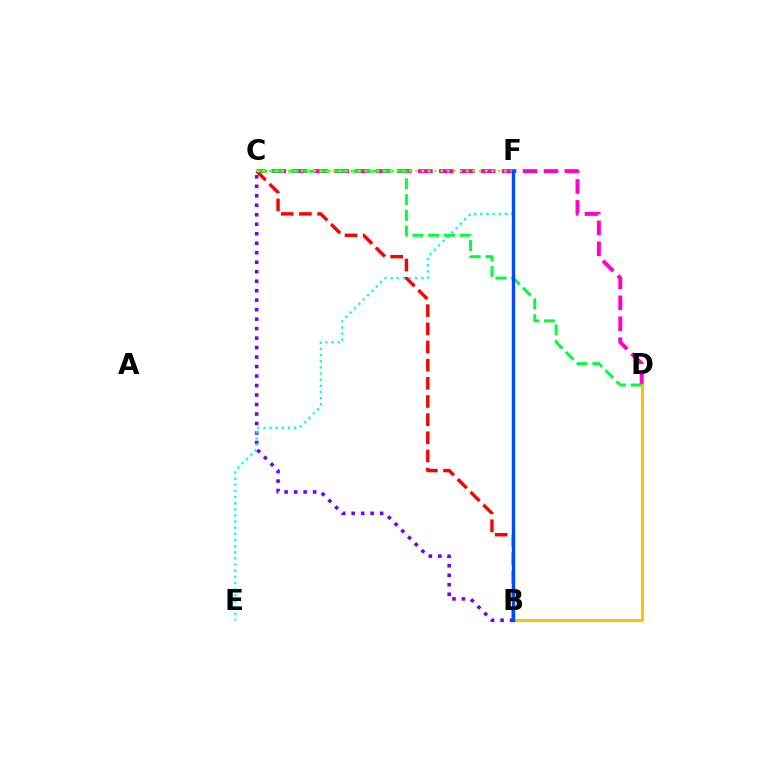{('B', 'C'): [{'color': '#7200ff', 'line_style': 'dotted', 'thickness': 2.58}, {'color': '#ff0000', 'line_style': 'dashed', 'thickness': 2.47}], ('C', 'D'): [{'color': '#ff00cf', 'line_style': 'dashed', 'thickness': 2.84}, {'color': '#00ff39', 'line_style': 'dashed', 'thickness': 2.14}], ('B', 'D'): [{'color': '#ffbd00', 'line_style': 'solid', 'thickness': 2.09}], ('E', 'F'): [{'color': '#00fff6', 'line_style': 'dotted', 'thickness': 1.67}], ('C', 'F'): [{'color': '#84ff00', 'line_style': 'dotted', 'thickness': 1.73}], ('B', 'F'): [{'color': '#004bff', 'line_style': 'solid', 'thickness': 2.42}]}